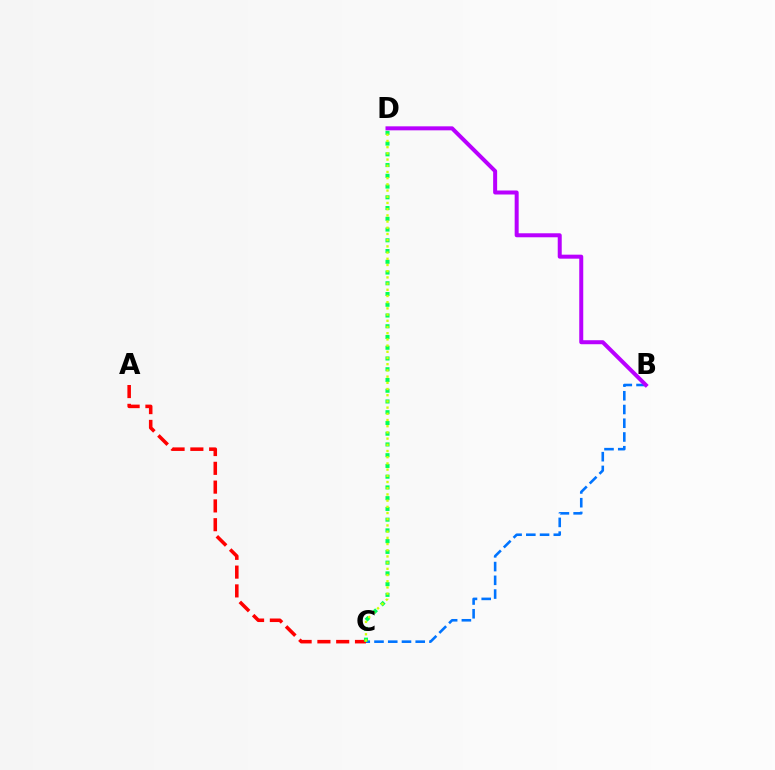{('B', 'C'): [{'color': '#0074ff', 'line_style': 'dashed', 'thickness': 1.87}], ('A', 'C'): [{'color': '#ff0000', 'line_style': 'dashed', 'thickness': 2.55}], ('C', 'D'): [{'color': '#00ff5c', 'line_style': 'dotted', 'thickness': 2.92}, {'color': '#d1ff00', 'line_style': 'dotted', 'thickness': 1.68}], ('B', 'D'): [{'color': '#b900ff', 'line_style': 'solid', 'thickness': 2.88}]}